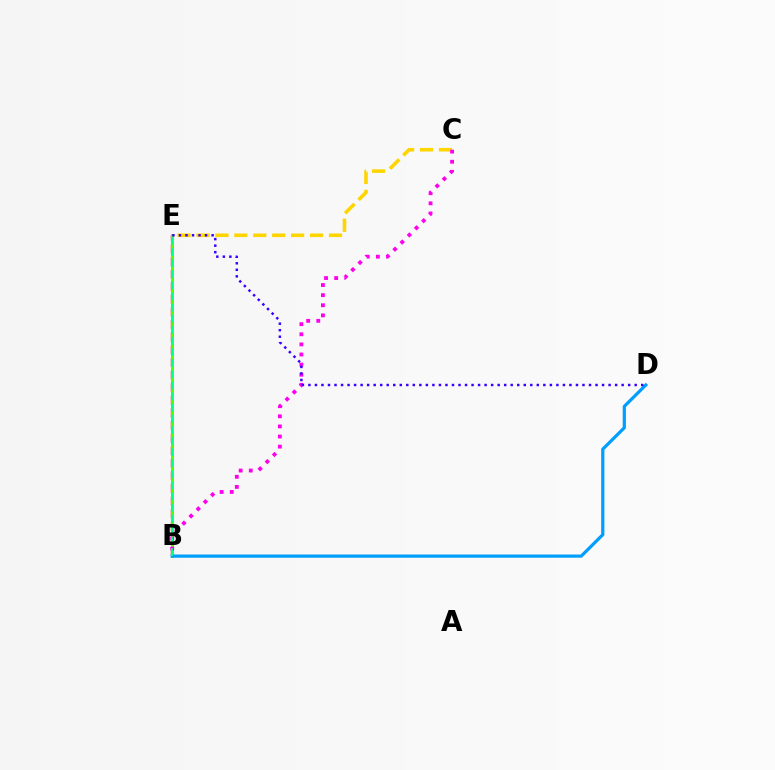{('C', 'E'): [{'color': '#ffd500', 'line_style': 'dashed', 'thickness': 2.57}], ('B', 'E'): [{'color': '#ff0000', 'line_style': 'dashed', 'thickness': 1.71}, {'color': '#4fff00', 'line_style': 'solid', 'thickness': 2.12}, {'color': '#00ff86', 'line_style': 'dashed', 'thickness': 1.51}], ('B', 'C'): [{'color': '#ff00ed', 'line_style': 'dotted', 'thickness': 2.75}], ('B', 'D'): [{'color': '#009eff', 'line_style': 'solid', 'thickness': 2.31}], ('D', 'E'): [{'color': '#3700ff', 'line_style': 'dotted', 'thickness': 1.77}]}